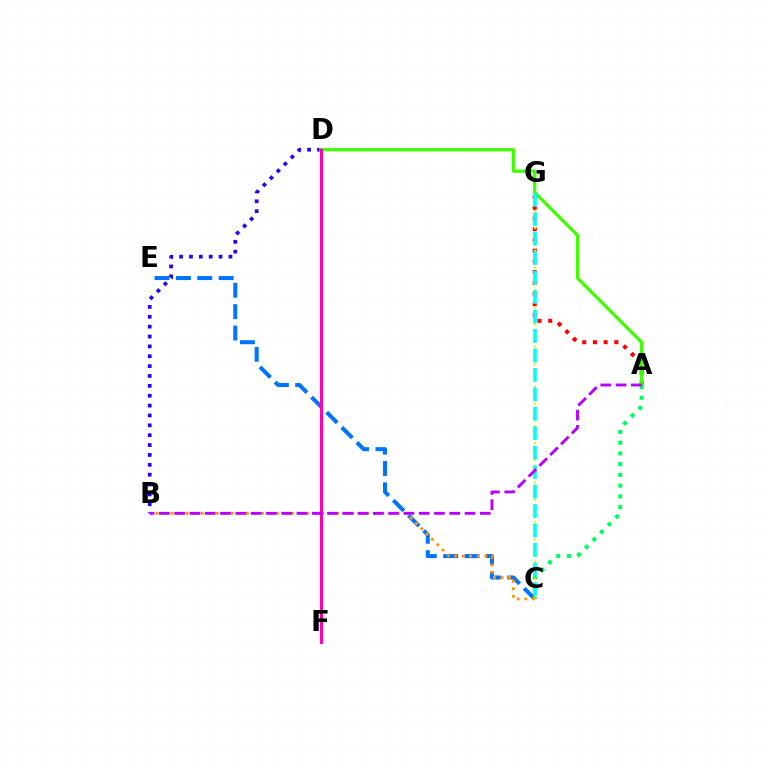{('A', 'G'): [{'color': '#ff0000', 'line_style': 'dotted', 'thickness': 2.91}], ('C', 'E'): [{'color': '#0074ff', 'line_style': 'dashed', 'thickness': 2.9}], ('B', 'D'): [{'color': '#2500ff', 'line_style': 'dotted', 'thickness': 2.68}], ('A', 'D'): [{'color': '#3dff00', 'line_style': 'solid', 'thickness': 2.34}], ('A', 'C'): [{'color': '#00ff5c', 'line_style': 'dotted', 'thickness': 2.92}], ('B', 'C'): [{'color': '#ff9400', 'line_style': 'dotted', 'thickness': 2.05}], ('C', 'G'): [{'color': '#d1ff00', 'line_style': 'dotted', 'thickness': 1.54}, {'color': '#00fff6', 'line_style': 'dashed', 'thickness': 2.64}], ('D', 'F'): [{'color': '#ff00ac', 'line_style': 'solid', 'thickness': 2.18}], ('A', 'B'): [{'color': '#b900ff', 'line_style': 'dashed', 'thickness': 2.08}]}